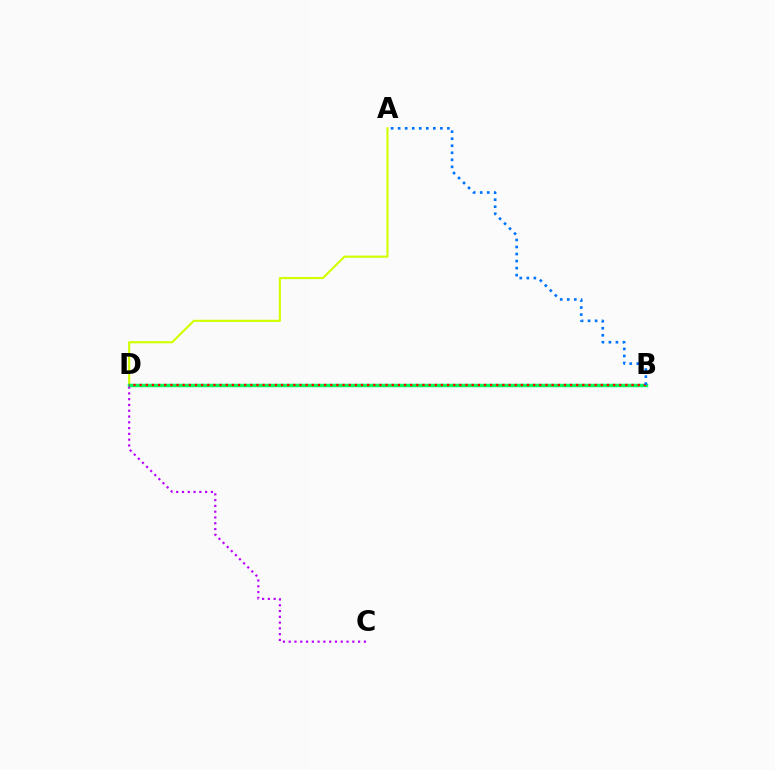{('A', 'D'): [{'color': '#d1ff00', 'line_style': 'solid', 'thickness': 1.54}], ('B', 'D'): [{'color': '#00ff5c', 'line_style': 'solid', 'thickness': 2.51}, {'color': '#ff0000', 'line_style': 'dotted', 'thickness': 1.67}], ('C', 'D'): [{'color': '#b900ff', 'line_style': 'dotted', 'thickness': 1.57}], ('A', 'B'): [{'color': '#0074ff', 'line_style': 'dotted', 'thickness': 1.91}]}